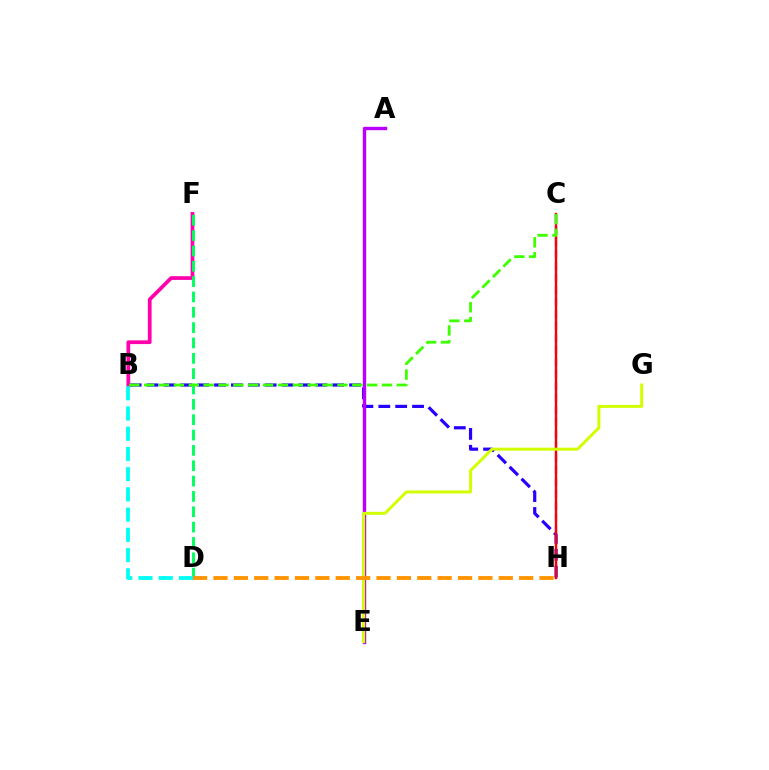{('B', 'F'): [{'color': '#ff00ac', 'line_style': 'solid', 'thickness': 2.69}], ('B', 'H'): [{'color': '#2500ff', 'line_style': 'dashed', 'thickness': 2.29}], ('A', 'E'): [{'color': '#b900ff', 'line_style': 'solid', 'thickness': 2.44}], ('D', 'F'): [{'color': '#00ff5c', 'line_style': 'dashed', 'thickness': 2.08}], ('C', 'H'): [{'color': '#0074ff', 'line_style': 'dashed', 'thickness': 1.63}, {'color': '#ff0000', 'line_style': 'solid', 'thickness': 1.73}], ('E', 'G'): [{'color': '#d1ff00', 'line_style': 'solid', 'thickness': 2.14}], ('B', 'D'): [{'color': '#00fff6', 'line_style': 'dashed', 'thickness': 2.75}], ('B', 'C'): [{'color': '#3dff00', 'line_style': 'dashed', 'thickness': 2.02}], ('D', 'H'): [{'color': '#ff9400', 'line_style': 'dashed', 'thickness': 2.77}]}